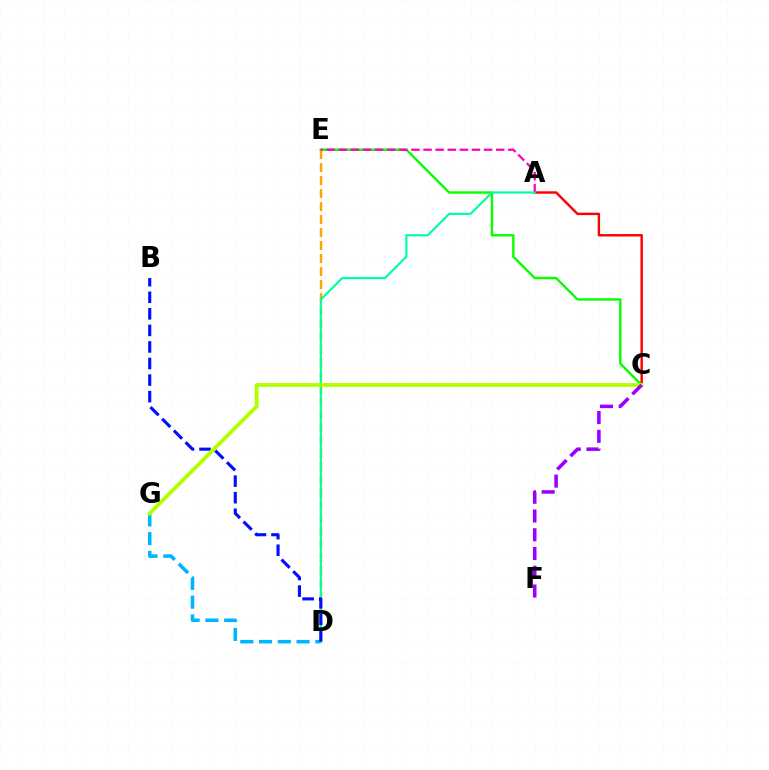{('D', 'G'): [{'color': '#00b5ff', 'line_style': 'dashed', 'thickness': 2.55}], ('C', 'E'): [{'color': '#08ff00', 'line_style': 'solid', 'thickness': 1.72}], ('D', 'E'): [{'color': '#ffa500', 'line_style': 'dashed', 'thickness': 1.77}], ('A', 'C'): [{'color': '#ff0000', 'line_style': 'solid', 'thickness': 1.75}], ('A', 'E'): [{'color': '#ff00bd', 'line_style': 'dashed', 'thickness': 1.65}], ('A', 'D'): [{'color': '#00ff9d', 'line_style': 'solid', 'thickness': 1.55}], ('B', 'D'): [{'color': '#0010ff', 'line_style': 'dashed', 'thickness': 2.25}], ('C', 'G'): [{'color': '#b3ff00', 'line_style': 'solid', 'thickness': 2.77}], ('C', 'F'): [{'color': '#9b00ff', 'line_style': 'dashed', 'thickness': 2.55}]}